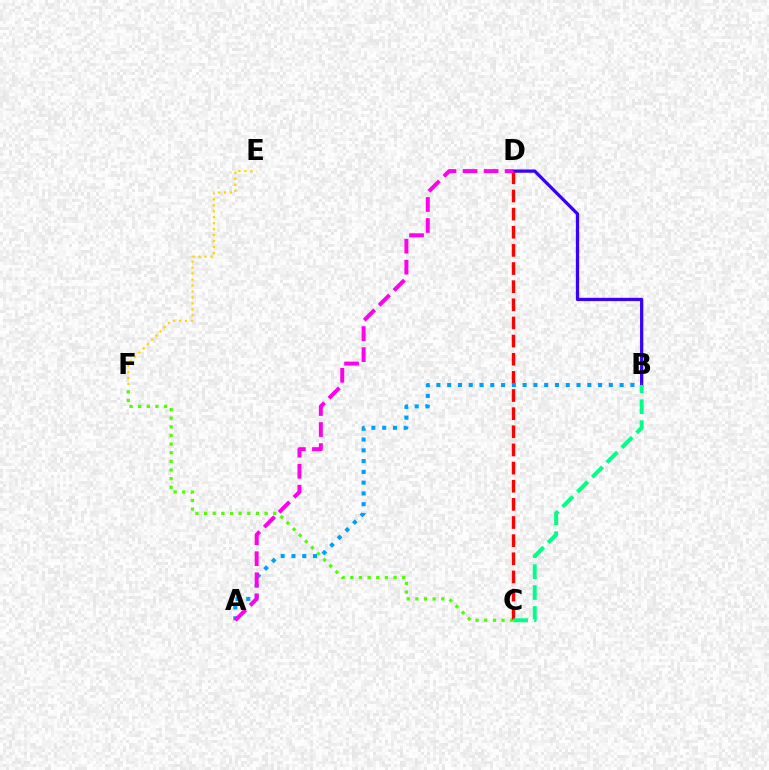{('C', 'F'): [{'color': '#4fff00', 'line_style': 'dotted', 'thickness': 2.35}], ('E', 'F'): [{'color': '#ffd500', 'line_style': 'dotted', 'thickness': 1.62}], ('B', 'D'): [{'color': '#3700ff', 'line_style': 'solid', 'thickness': 2.35}], ('C', 'D'): [{'color': '#ff0000', 'line_style': 'dashed', 'thickness': 2.46}], ('A', 'B'): [{'color': '#009eff', 'line_style': 'dotted', 'thickness': 2.93}], ('B', 'C'): [{'color': '#00ff86', 'line_style': 'dashed', 'thickness': 2.84}], ('A', 'D'): [{'color': '#ff00ed', 'line_style': 'dashed', 'thickness': 2.86}]}